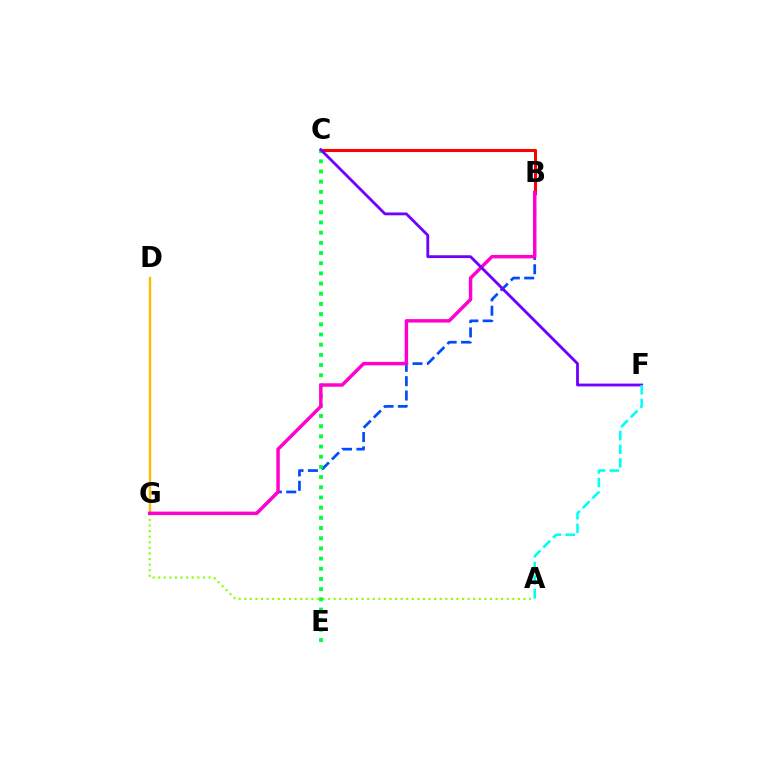{('B', 'G'): [{'color': '#004bff', 'line_style': 'dashed', 'thickness': 1.95}, {'color': '#ff00cf', 'line_style': 'solid', 'thickness': 2.48}], ('A', 'G'): [{'color': '#84ff00', 'line_style': 'dotted', 'thickness': 1.52}], ('B', 'C'): [{'color': '#ff0000', 'line_style': 'solid', 'thickness': 2.2}], ('D', 'G'): [{'color': '#ffbd00', 'line_style': 'solid', 'thickness': 1.74}], ('C', 'E'): [{'color': '#00ff39', 'line_style': 'dotted', 'thickness': 2.77}], ('C', 'F'): [{'color': '#7200ff', 'line_style': 'solid', 'thickness': 2.03}], ('A', 'F'): [{'color': '#00fff6', 'line_style': 'dashed', 'thickness': 1.86}]}